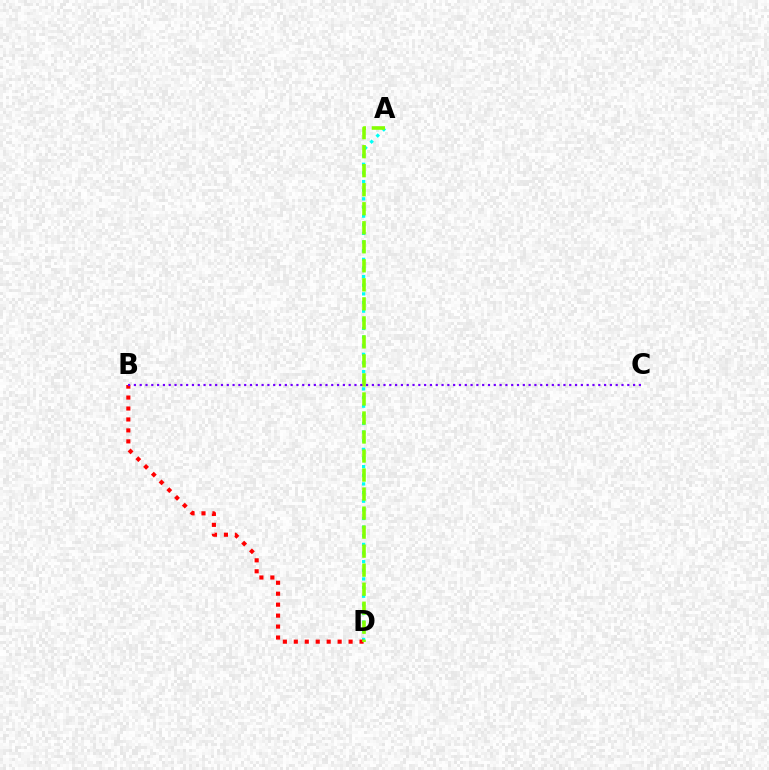{('A', 'D'): [{'color': '#00fff6', 'line_style': 'dotted', 'thickness': 2.35}, {'color': '#84ff00', 'line_style': 'dashed', 'thickness': 2.58}], ('B', 'D'): [{'color': '#ff0000', 'line_style': 'dotted', 'thickness': 2.98}], ('B', 'C'): [{'color': '#7200ff', 'line_style': 'dotted', 'thickness': 1.58}]}